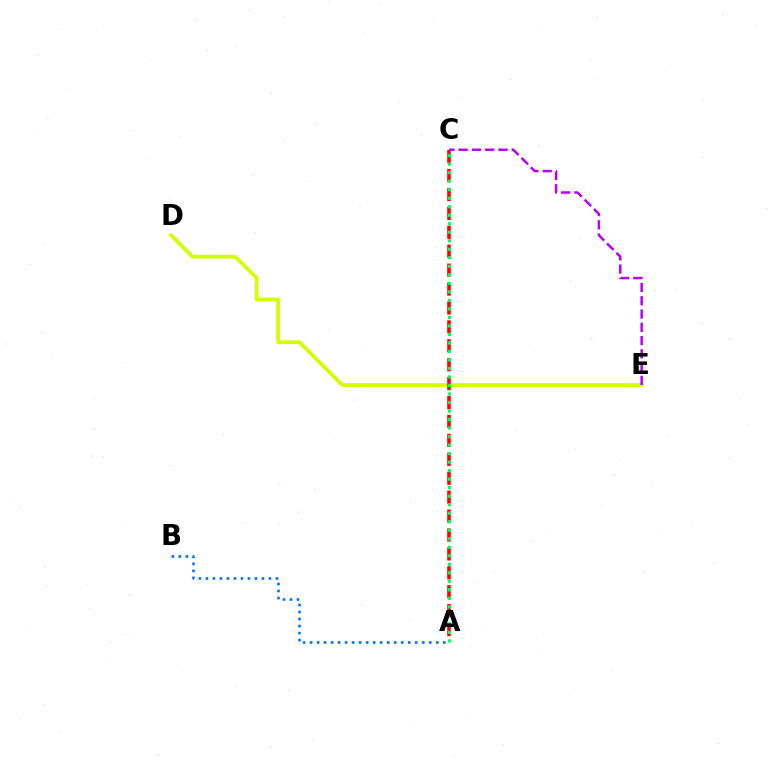{('D', 'E'): [{'color': '#d1ff00', 'line_style': 'solid', 'thickness': 2.71}], ('A', 'C'): [{'color': '#ff0000', 'line_style': 'dashed', 'thickness': 2.57}, {'color': '#00ff5c', 'line_style': 'dotted', 'thickness': 2.31}], ('A', 'B'): [{'color': '#0074ff', 'line_style': 'dotted', 'thickness': 1.9}], ('C', 'E'): [{'color': '#b900ff', 'line_style': 'dashed', 'thickness': 1.8}]}